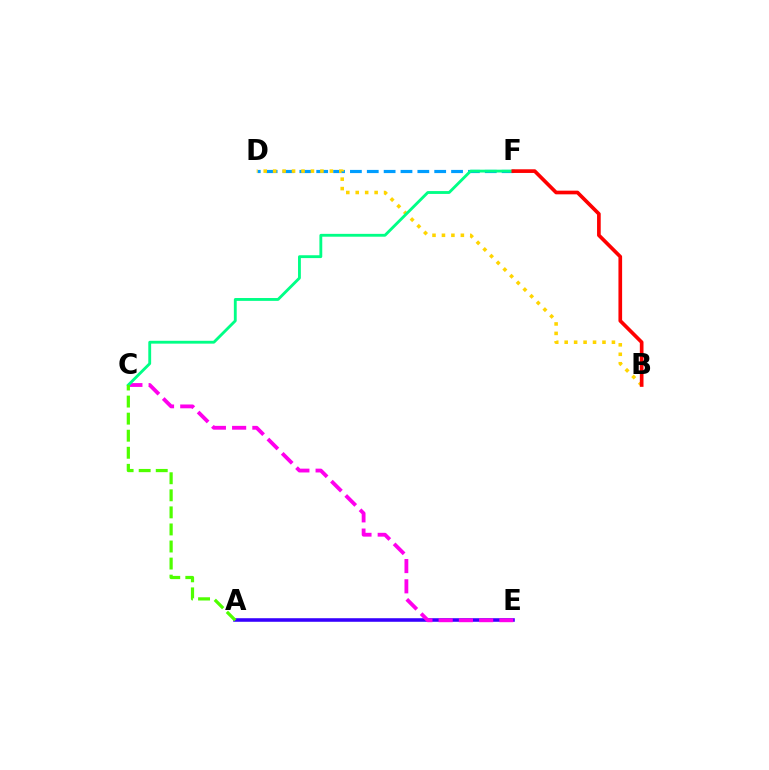{('D', 'F'): [{'color': '#009eff', 'line_style': 'dashed', 'thickness': 2.29}], ('A', 'E'): [{'color': '#3700ff', 'line_style': 'solid', 'thickness': 2.56}], ('C', 'E'): [{'color': '#ff00ed', 'line_style': 'dashed', 'thickness': 2.75}], ('B', 'D'): [{'color': '#ffd500', 'line_style': 'dotted', 'thickness': 2.57}], ('C', 'F'): [{'color': '#00ff86', 'line_style': 'solid', 'thickness': 2.05}], ('A', 'C'): [{'color': '#4fff00', 'line_style': 'dashed', 'thickness': 2.32}], ('B', 'F'): [{'color': '#ff0000', 'line_style': 'solid', 'thickness': 2.64}]}